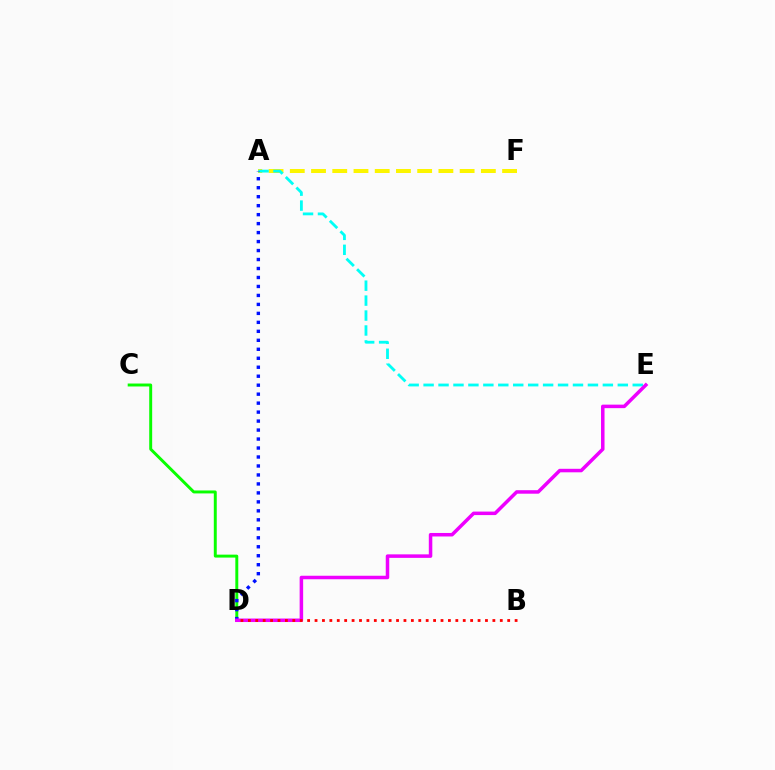{('A', 'F'): [{'color': '#fcf500', 'line_style': 'dashed', 'thickness': 2.88}], ('A', 'E'): [{'color': '#00fff6', 'line_style': 'dashed', 'thickness': 2.03}], ('C', 'D'): [{'color': '#08ff00', 'line_style': 'solid', 'thickness': 2.12}], ('A', 'D'): [{'color': '#0010ff', 'line_style': 'dotted', 'thickness': 2.44}], ('D', 'E'): [{'color': '#ee00ff', 'line_style': 'solid', 'thickness': 2.53}], ('B', 'D'): [{'color': '#ff0000', 'line_style': 'dotted', 'thickness': 2.01}]}